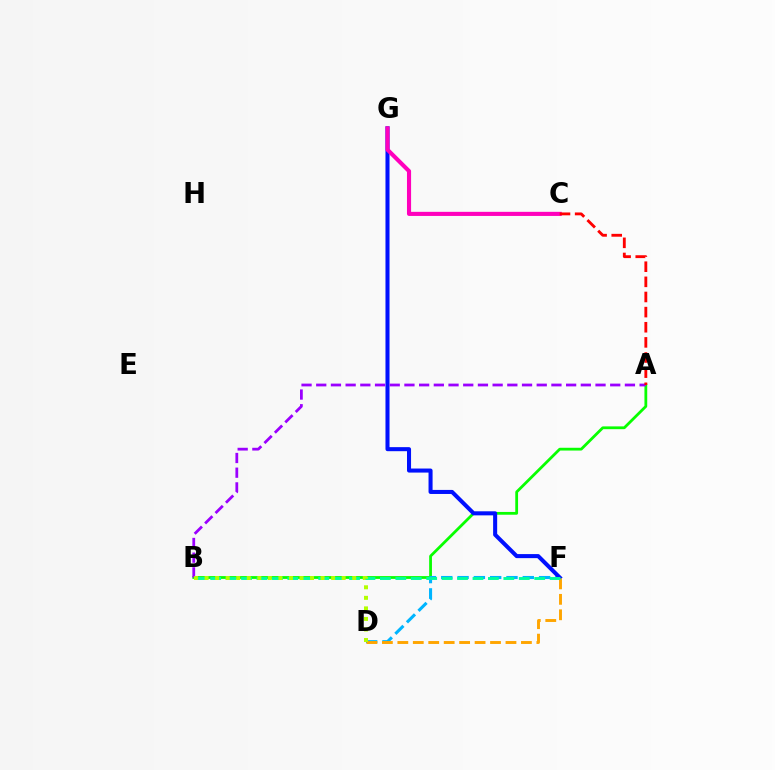{('A', 'B'): [{'color': '#08ff00', 'line_style': 'solid', 'thickness': 2.0}, {'color': '#9b00ff', 'line_style': 'dashed', 'thickness': 2.0}], ('D', 'F'): [{'color': '#00b5ff', 'line_style': 'dashed', 'thickness': 2.21}, {'color': '#ffa500', 'line_style': 'dashed', 'thickness': 2.1}], ('F', 'G'): [{'color': '#0010ff', 'line_style': 'solid', 'thickness': 2.91}], ('B', 'F'): [{'color': '#00ff9d', 'line_style': 'dashed', 'thickness': 2.1}], ('C', 'G'): [{'color': '#ff00bd', 'line_style': 'solid', 'thickness': 2.96}], ('A', 'C'): [{'color': '#ff0000', 'line_style': 'dashed', 'thickness': 2.06}], ('B', 'D'): [{'color': '#b3ff00', 'line_style': 'dotted', 'thickness': 2.86}]}